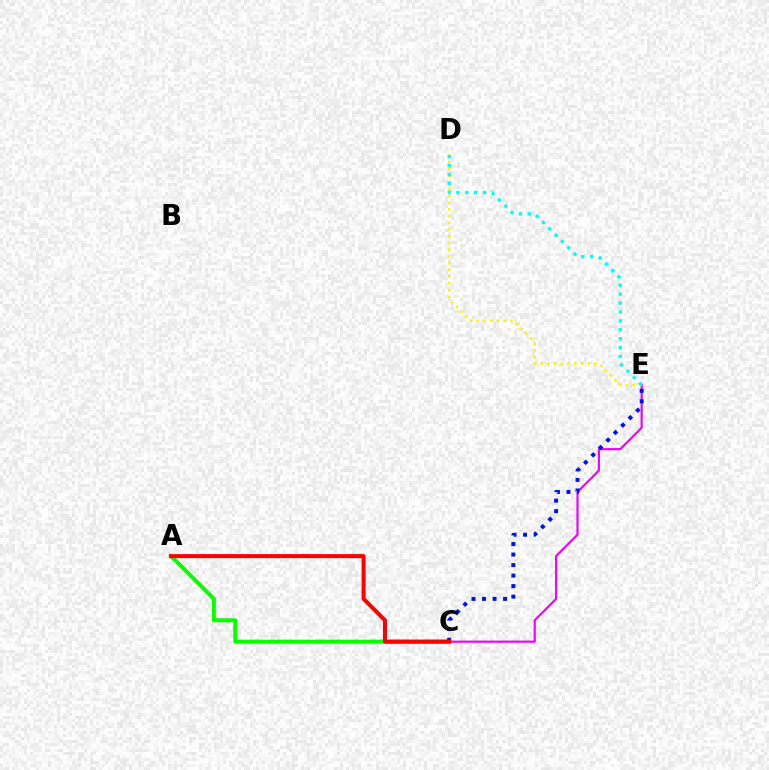{('A', 'C'): [{'color': '#08ff00', 'line_style': 'solid', 'thickness': 2.87}, {'color': '#ff0000', 'line_style': 'solid', 'thickness': 2.9}], ('C', 'E'): [{'color': '#ee00ff', 'line_style': 'solid', 'thickness': 1.55}, {'color': '#0010ff', 'line_style': 'dotted', 'thickness': 2.86}], ('D', 'E'): [{'color': '#fcf500', 'line_style': 'dotted', 'thickness': 1.83}, {'color': '#00fff6', 'line_style': 'dotted', 'thickness': 2.42}]}